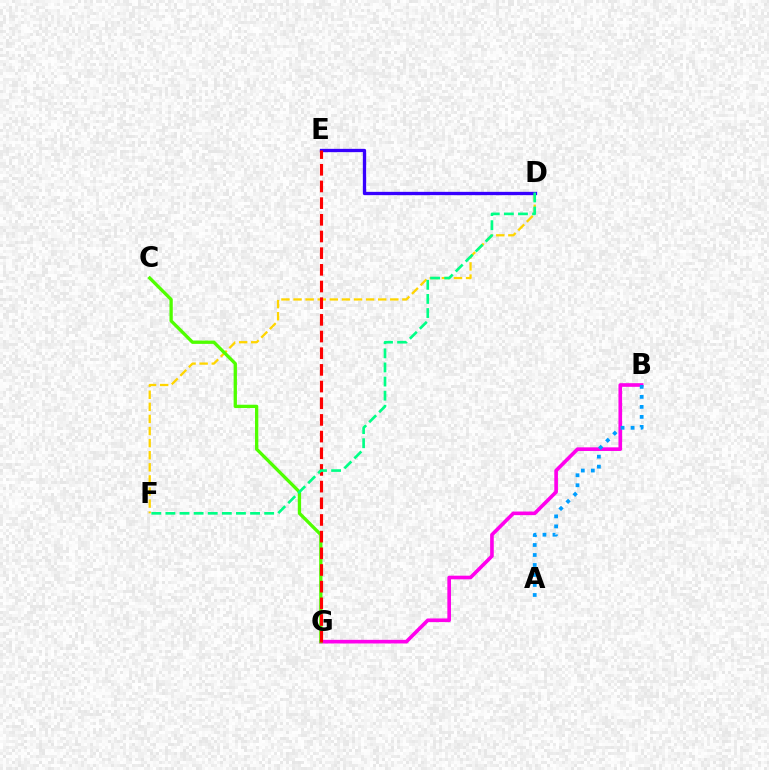{('D', 'F'): [{'color': '#ffd500', 'line_style': 'dashed', 'thickness': 1.64}, {'color': '#00ff86', 'line_style': 'dashed', 'thickness': 1.92}], ('B', 'G'): [{'color': '#ff00ed', 'line_style': 'solid', 'thickness': 2.62}], ('D', 'E'): [{'color': '#3700ff', 'line_style': 'solid', 'thickness': 2.39}], ('A', 'B'): [{'color': '#009eff', 'line_style': 'dotted', 'thickness': 2.72}], ('C', 'G'): [{'color': '#4fff00', 'line_style': 'solid', 'thickness': 2.38}], ('E', 'G'): [{'color': '#ff0000', 'line_style': 'dashed', 'thickness': 2.27}]}